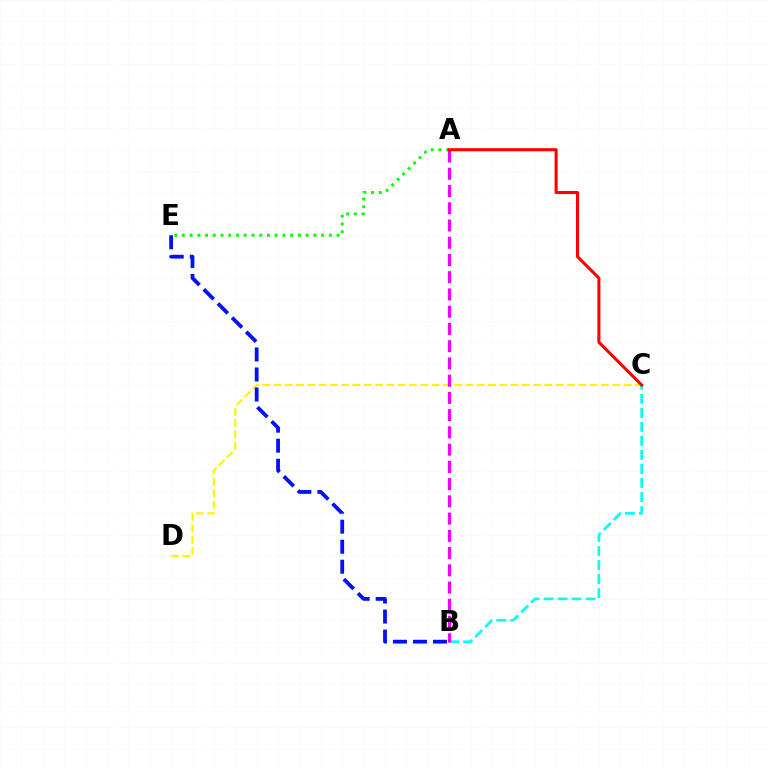{('C', 'D'): [{'color': '#fcf500', 'line_style': 'dashed', 'thickness': 1.53}], ('A', 'E'): [{'color': '#08ff00', 'line_style': 'dotted', 'thickness': 2.1}], ('B', 'E'): [{'color': '#0010ff', 'line_style': 'dashed', 'thickness': 2.72}], ('B', 'C'): [{'color': '#00fff6', 'line_style': 'dashed', 'thickness': 1.91}], ('A', 'B'): [{'color': '#ee00ff', 'line_style': 'dashed', 'thickness': 2.34}], ('A', 'C'): [{'color': '#ff0000', 'line_style': 'solid', 'thickness': 2.2}]}